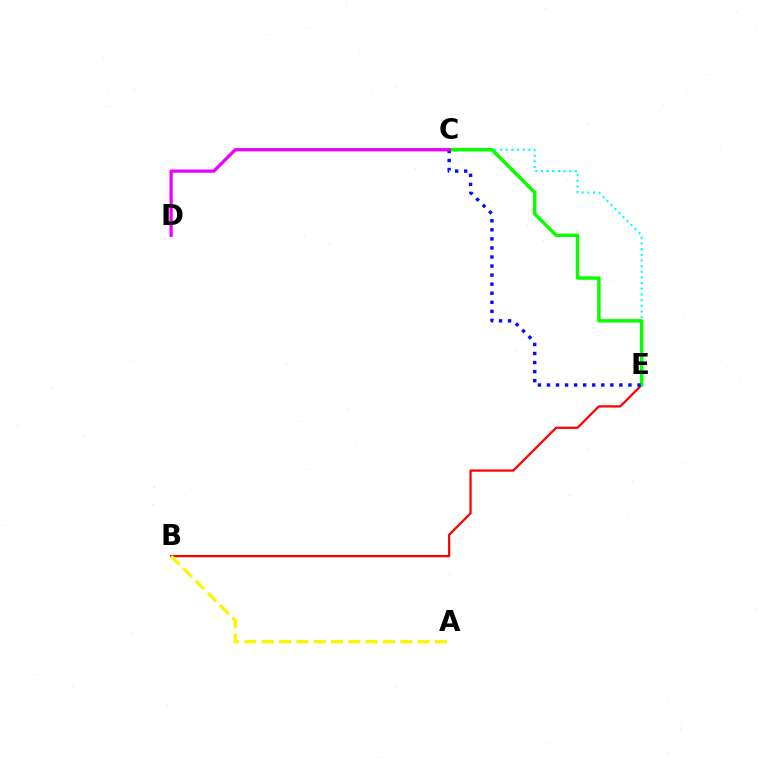{('C', 'E'): [{'color': '#00fff6', 'line_style': 'dotted', 'thickness': 1.54}, {'color': '#08ff00', 'line_style': 'solid', 'thickness': 2.49}, {'color': '#0010ff', 'line_style': 'dotted', 'thickness': 2.46}], ('B', 'E'): [{'color': '#ff0000', 'line_style': 'solid', 'thickness': 1.62}], ('C', 'D'): [{'color': '#ee00ff', 'line_style': 'solid', 'thickness': 2.35}], ('A', 'B'): [{'color': '#fcf500', 'line_style': 'dashed', 'thickness': 2.35}]}